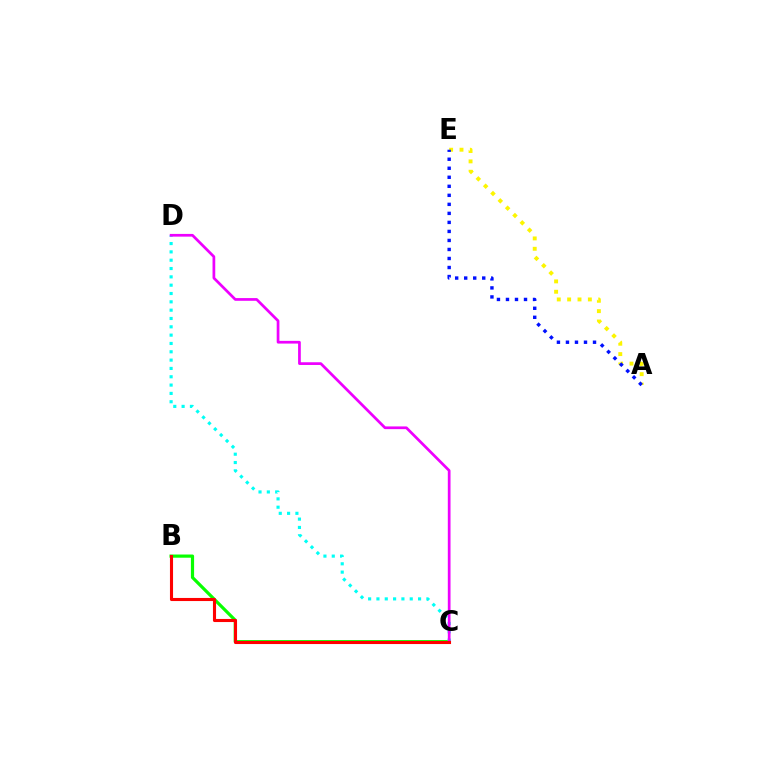{('B', 'C'): [{'color': '#08ff00', 'line_style': 'solid', 'thickness': 2.3}, {'color': '#ff0000', 'line_style': 'solid', 'thickness': 2.23}], ('A', 'E'): [{'color': '#fcf500', 'line_style': 'dotted', 'thickness': 2.82}, {'color': '#0010ff', 'line_style': 'dotted', 'thickness': 2.45}], ('C', 'D'): [{'color': '#00fff6', 'line_style': 'dotted', 'thickness': 2.26}, {'color': '#ee00ff', 'line_style': 'solid', 'thickness': 1.96}]}